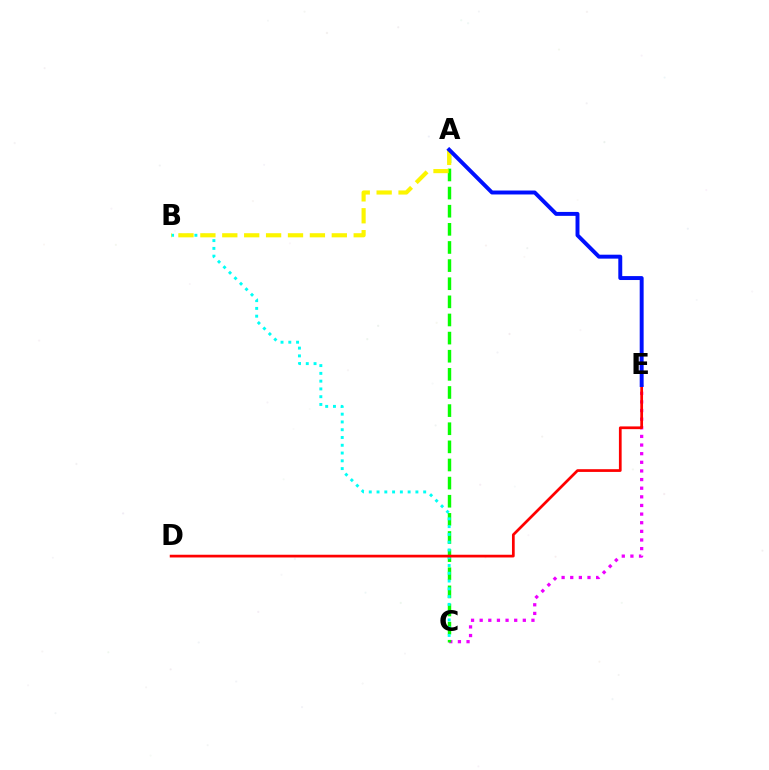{('C', 'E'): [{'color': '#ee00ff', 'line_style': 'dotted', 'thickness': 2.34}], ('A', 'C'): [{'color': '#08ff00', 'line_style': 'dashed', 'thickness': 2.46}], ('B', 'C'): [{'color': '#00fff6', 'line_style': 'dotted', 'thickness': 2.11}], ('D', 'E'): [{'color': '#ff0000', 'line_style': 'solid', 'thickness': 1.96}], ('A', 'B'): [{'color': '#fcf500', 'line_style': 'dashed', 'thickness': 2.98}], ('A', 'E'): [{'color': '#0010ff', 'line_style': 'solid', 'thickness': 2.83}]}